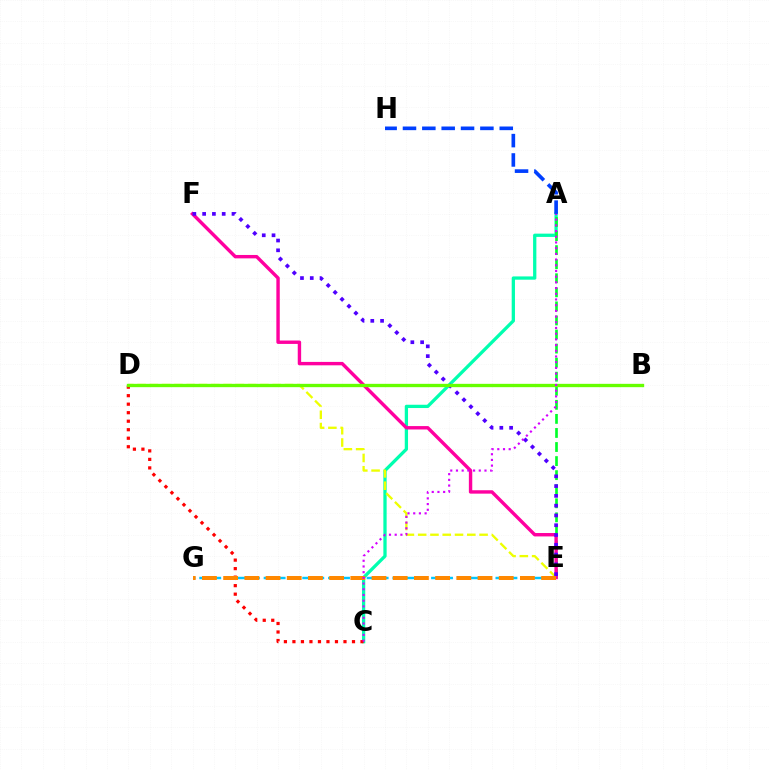{('A', 'C'): [{'color': '#00ffaf', 'line_style': 'solid', 'thickness': 2.36}, {'color': '#d600ff', 'line_style': 'dotted', 'thickness': 1.55}], ('D', 'E'): [{'color': '#eeff00', 'line_style': 'dashed', 'thickness': 1.67}], ('C', 'D'): [{'color': '#ff0000', 'line_style': 'dotted', 'thickness': 2.31}], ('A', 'E'): [{'color': '#00ff27', 'line_style': 'dashed', 'thickness': 1.91}], ('E', 'F'): [{'color': '#ff00a0', 'line_style': 'solid', 'thickness': 2.45}, {'color': '#4f00ff', 'line_style': 'dotted', 'thickness': 2.66}], ('E', 'G'): [{'color': '#00c7ff', 'line_style': 'dashed', 'thickness': 1.75}, {'color': '#ff8800', 'line_style': 'dashed', 'thickness': 2.88}], ('A', 'H'): [{'color': '#003fff', 'line_style': 'dashed', 'thickness': 2.63}], ('B', 'D'): [{'color': '#66ff00', 'line_style': 'solid', 'thickness': 2.4}]}